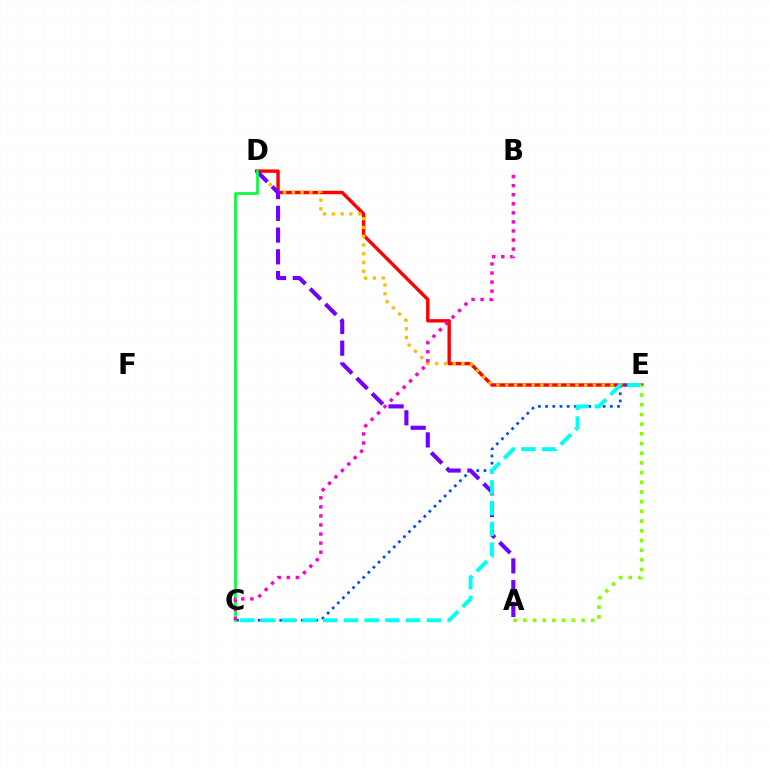{('D', 'E'): [{'color': '#ff0000', 'line_style': 'solid', 'thickness': 2.45}, {'color': '#ffbd00', 'line_style': 'dotted', 'thickness': 2.38}], ('C', 'E'): [{'color': '#004bff', 'line_style': 'dotted', 'thickness': 1.95}, {'color': '#00fff6', 'line_style': 'dashed', 'thickness': 2.82}], ('A', 'D'): [{'color': '#7200ff', 'line_style': 'dashed', 'thickness': 2.95}], ('C', 'D'): [{'color': '#00ff39', 'line_style': 'solid', 'thickness': 1.94}], ('A', 'E'): [{'color': '#84ff00', 'line_style': 'dotted', 'thickness': 2.63}], ('B', 'C'): [{'color': '#ff00cf', 'line_style': 'dotted', 'thickness': 2.46}]}